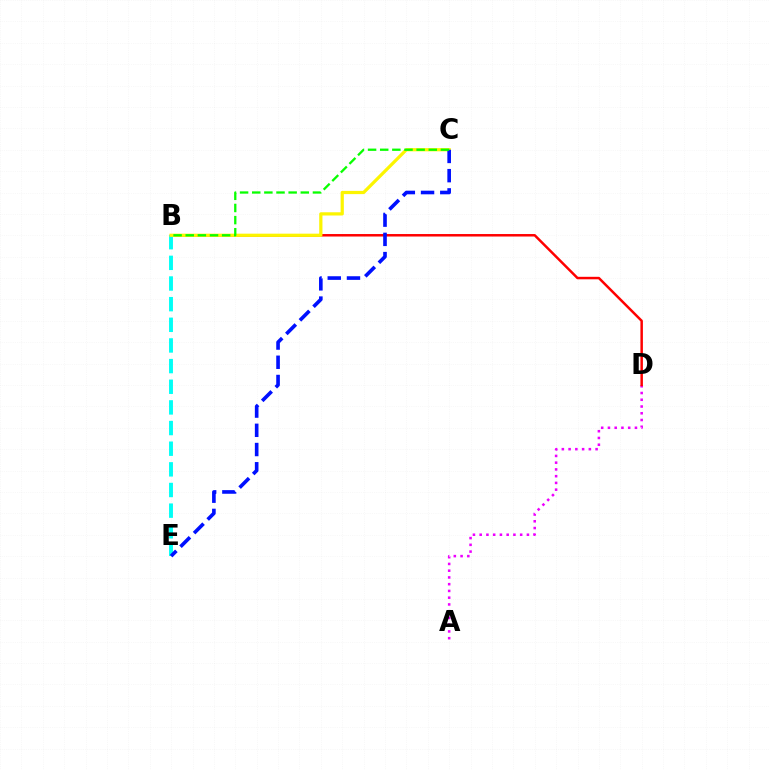{('A', 'D'): [{'color': '#ee00ff', 'line_style': 'dotted', 'thickness': 1.83}], ('B', 'D'): [{'color': '#ff0000', 'line_style': 'solid', 'thickness': 1.79}], ('B', 'E'): [{'color': '#00fff6', 'line_style': 'dashed', 'thickness': 2.81}], ('B', 'C'): [{'color': '#fcf500', 'line_style': 'solid', 'thickness': 2.32}, {'color': '#08ff00', 'line_style': 'dashed', 'thickness': 1.65}], ('C', 'E'): [{'color': '#0010ff', 'line_style': 'dashed', 'thickness': 2.61}]}